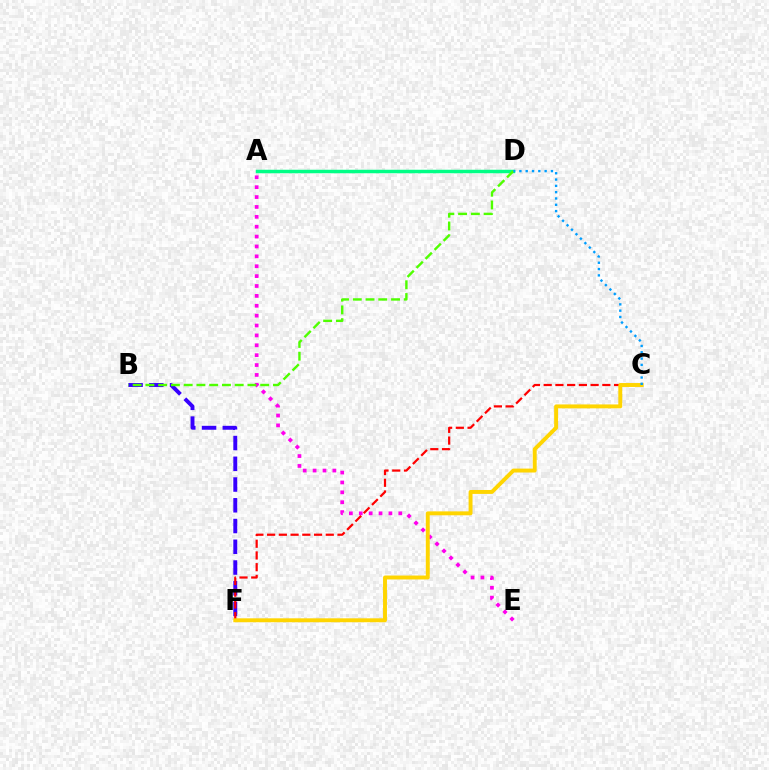{('B', 'F'): [{'color': '#3700ff', 'line_style': 'dashed', 'thickness': 2.82}], ('A', 'D'): [{'color': '#00ff86', 'line_style': 'solid', 'thickness': 2.52}], ('A', 'E'): [{'color': '#ff00ed', 'line_style': 'dotted', 'thickness': 2.69}], ('C', 'F'): [{'color': '#ff0000', 'line_style': 'dashed', 'thickness': 1.59}, {'color': '#ffd500', 'line_style': 'solid', 'thickness': 2.82}], ('B', 'D'): [{'color': '#4fff00', 'line_style': 'dashed', 'thickness': 1.73}], ('C', 'D'): [{'color': '#009eff', 'line_style': 'dotted', 'thickness': 1.71}]}